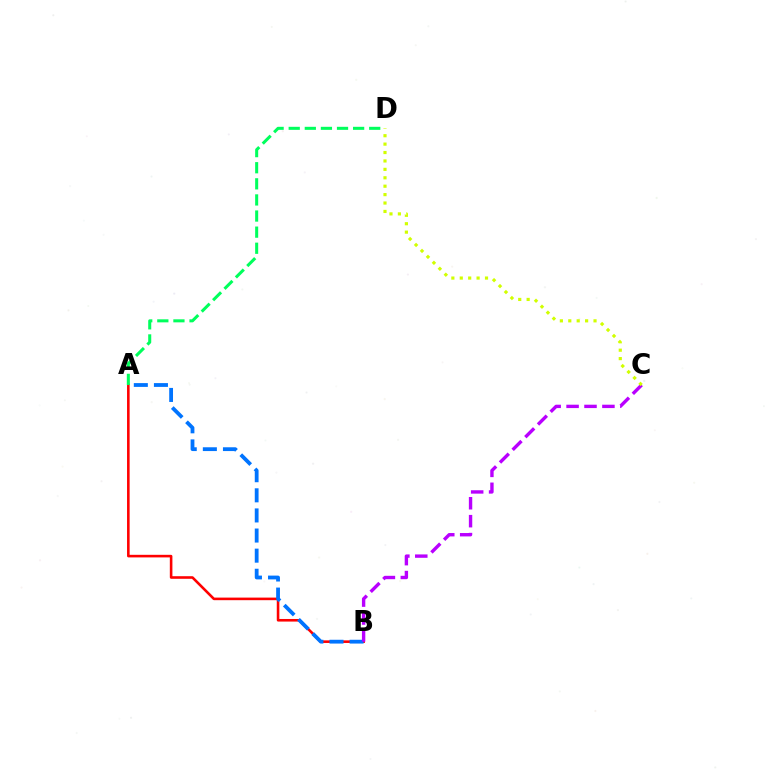{('A', 'B'): [{'color': '#ff0000', 'line_style': 'solid', 'thickness': 1.87}, {'color': '#0074ff', 'line_style': 'dashed', 'thickness': 2.73}], ('B', 'C'): [{'color': '#b900ff', 'line_style': 'dashed', 'thickness': 2.43}], ('A', 'D'): [{'color': '#00ff5c', 'line_style': 'dashed', 'thickness': 2.19}], ('C', 'D'): [{'color': '#d1ff00', 'line_style': 'dotted', 'thickness': 2.29}]}